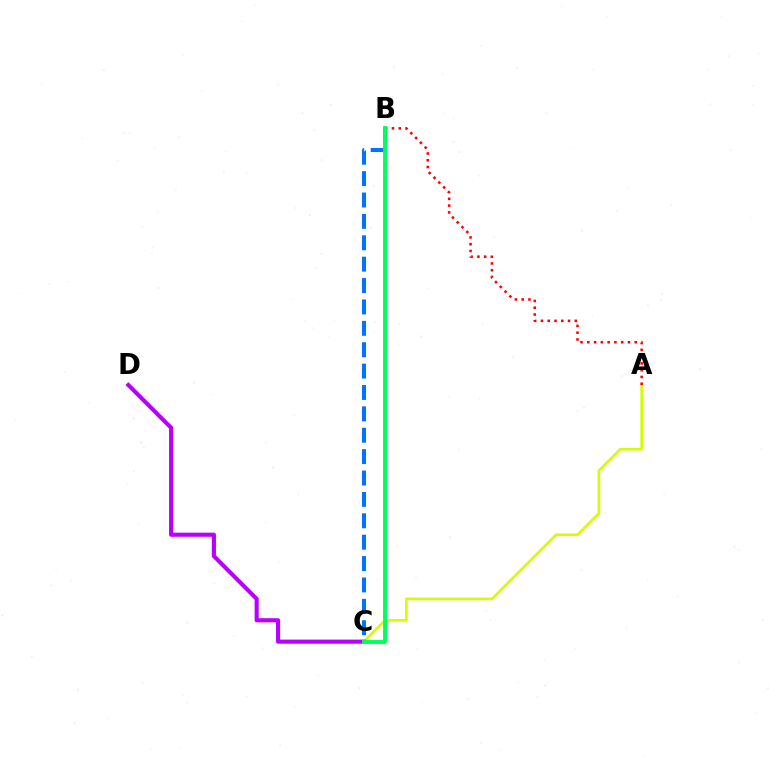{('A', 'C'): [{'color': '#d1ff00', 'line_style': 'solid', 'thickness': 1.88}], ('B', 'C'): [{'color': '#0074ff', 'line_style': 'dashed', 'thickness': 2.91}, {'color': '#00ff5c', 'line_style': 'solid', 'thickness': 2.8}], ('C', 'D'): [{'color': '#b900ff', 'line_style': 'solid', 'thickness': 2.97}], ('A', 'B'): [{'color': '#ff0000', 'line_style': 'dotted', 'thickness': 1.84}]}